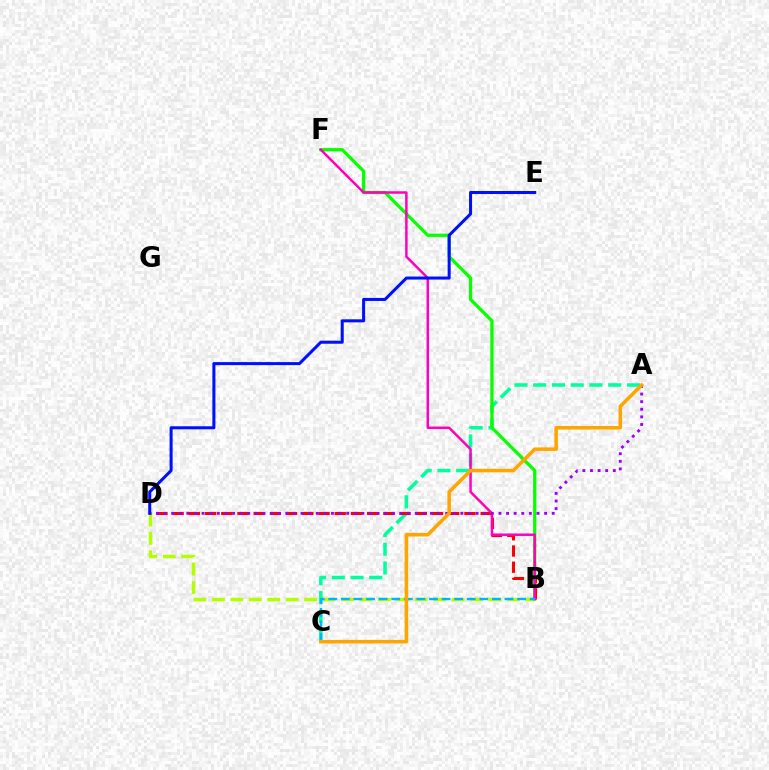{('B', 'D'): [{'color': '#b3ff00', 'line_style': 'dashed', 'thickness': 2.5}, {'color': '#ff0000', 'line_style': 'dashed', 'thickness': 2.2}], ('A', 'C'): [{'color': '#00ff9d', 'line_style': 'dashed', 'thickness': 2.55}, {'color': '#ffa500', 'line_style': 'solid', 'thickness': 2.54}], ('B', 'F'): [{'color': '#08ff00', 'line_style': 'solid', 'thickness': 2.36}, {'color': '#ff00bd', 'line_style': 'solid', 'thickness': 1.78}], ('B', 'C'): [{'color': '#00b5ff', 'line_style': 'dashed', 'thickness': 1.71}], ('A', 'D'): [{'color': '#9b00ff', 'line_style': 'dotted', 'thickness': 2.07}], ('D', 'E'): [{'color': '#0010ff', 'line_style': 'solid', 'thickness': 2.19}]}